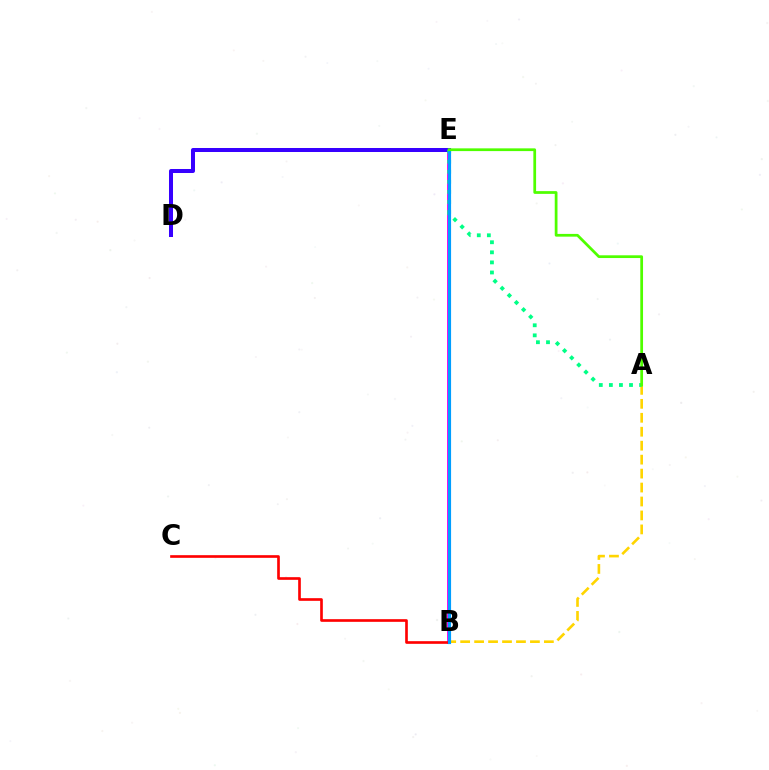{('A', 'B'): [{'color': '#ffd500', 'line_style': 'dashed', 'thickness': 1.9}], ('B', 'E'): [{'color': '#ff00ed', 'line_style': 'solid', 'thickness': 2.83}, {'color': '#009eff', 'line_style': 'solid', 'thickness': 2.27}], ('B', 'C'): [{'color': '#ff0000', 'line_style': 'solid', 'thickness': 1.91}], ('D', 'E'): [{'color': '#3700ff', 'line_style': 'solid', 'thickness': 2.89}], ('A', 'E'): [{'color': '#00ff86', 'line_style': 'dotted', 'thickness': 2.74}, {'color': '#4fff00', 'line_style': 'solid', 'thickness': 1.97}]}